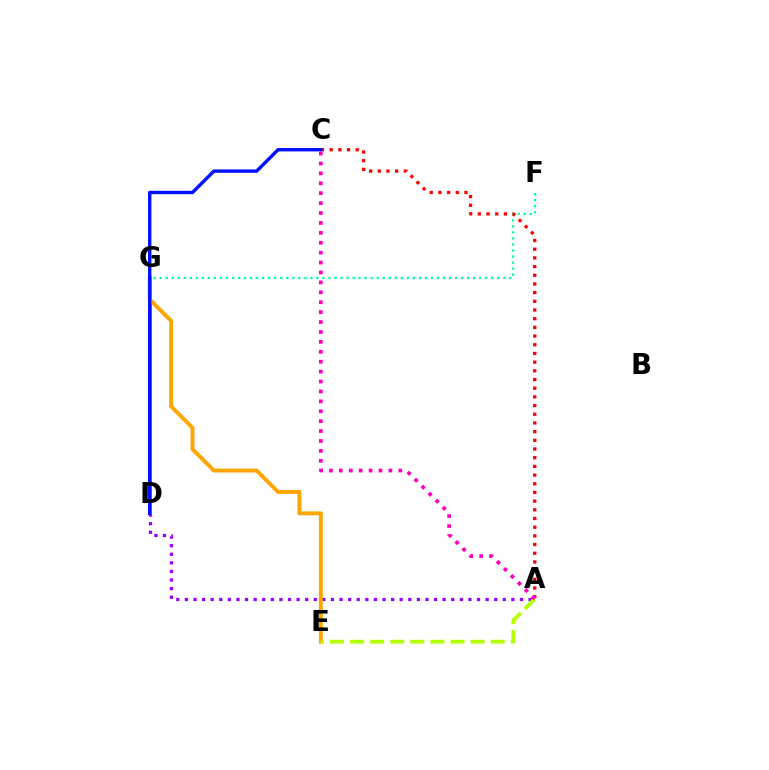{('D', 'G'): [{'color': '#08ff00', 'line_style': 'dotted', 'thickness': 1.89}, {'color': '#00b5ff', 'line_style': 'solid', 'thickness': 2.8}], ('A', 'D'): [{'color': '#9b00ff', 'line_style': 'dotted', 'thickness': 2.33}], ('F', 'G'): [{'color': '#00ff9d', 'line_style': 'dotted', 'thickness': 1.64}], ('E', 'G'): [{'color': '#ffa500', 'line_style': 'solid', 'thickness': 2.81}], ('A', 'E'): [{'color': '#b3ff00', 'line_style': 'dashed', 'thickness': 2.73}], ('A', 'C'): [{'color': '#ff0000', 'line_style': 'dotted', 'thickness': 2.36}, {'color': '#ff00bd', 'line_style': 'dotted', 'thickness': 2.69}], ('C', 'D'): [{'color': '#0010ff', 'line_style': 'solid', 'thickness': 2.44}]}